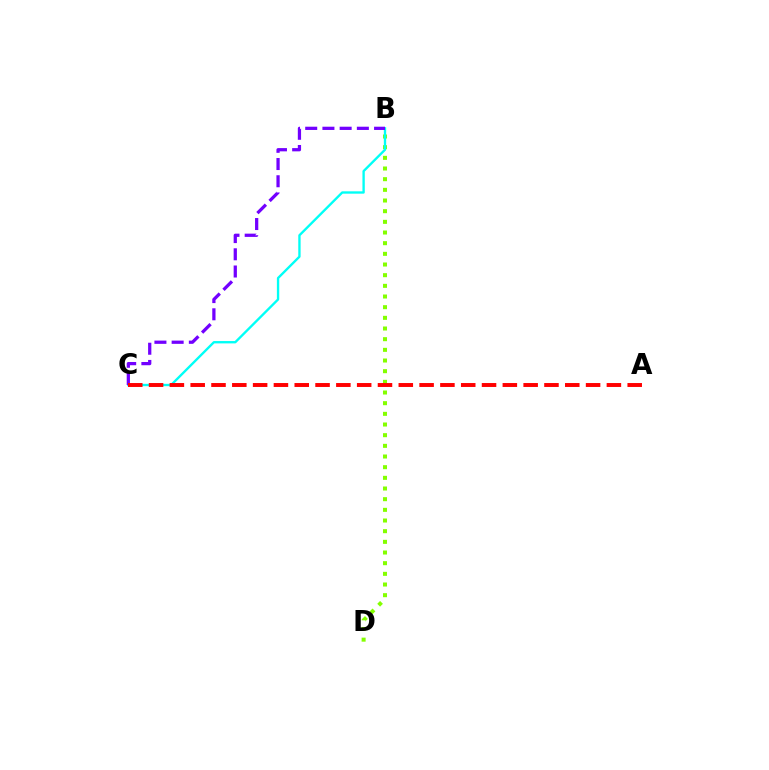{('B', 'D'): [{'color': '#84ff00', 'line_style': 'dotted', 'thickness': 2.9}], ('B', 'C'): [{'color': '#00fff6', 'line_style': 'solid', 'thickness': 1.69}, {'color': '#7200ff', 'line_style': 'dashed', 'thickness': 2.34}], ('A', 'C'): [{'color': '#ff0000', 'line_style': 'dashed', 'thickness': 2.83}]}